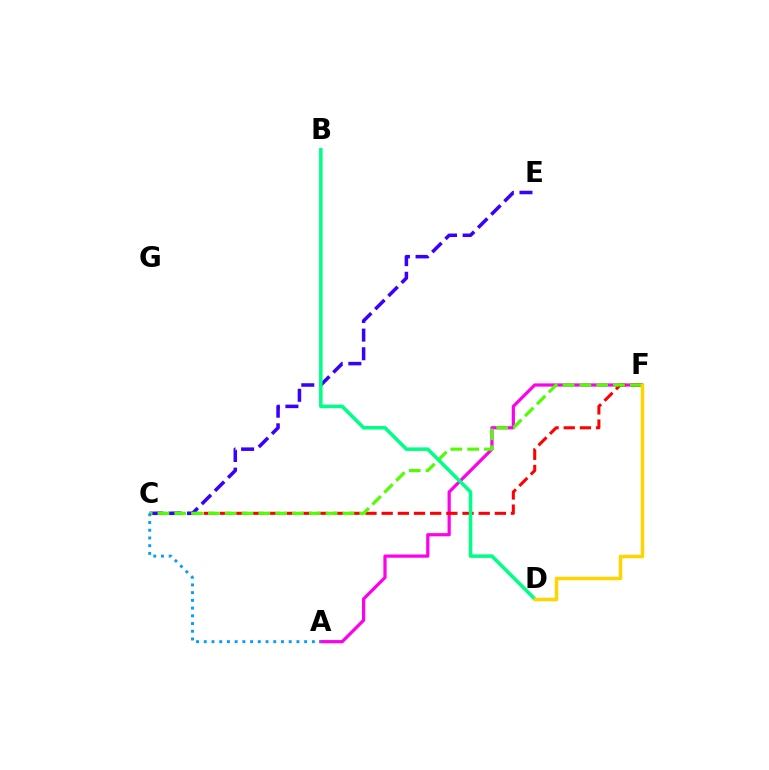{('A', 'F'): [{'color': '#ff00ed', 'line_style': 'solid', 'thickness': 2.32}], ('C', 'F'): [{'color': '#ff0000', 'line_style': 'dashed', 'thickness': 2.2}, {'color': '#4fff00', 'line_style': 'dashed', 'thickness': 2.28}], ('C', 'E'): [{'color': '#3700ff', 'line_style': 'dashed', 'thickness': 2.53}], ('A', 'C'): [{'color': '#009eff', 'line_style': 'dotted', 'thickness': 2.1}], ('B', 'D'): [{'color': '#00ff86', 'line_style': 'solid', 'thickness': 2.56}], ('D', 'F'): [{'color': '#ffd500', 'line_style': 'solid', 'thickness': 2.52}]}